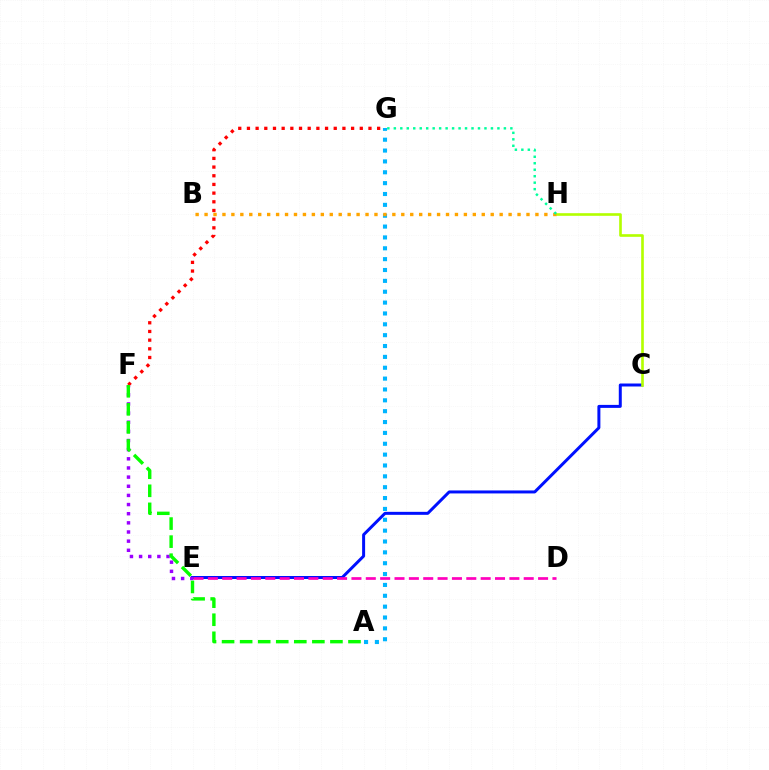{('C', 'E'): [{'color': '#0010ff', 'line_style': 'solid', 'thickness': 2.15}], ('E', 'F'): [{'color': '#9b00ff', 'line_style': 'dotted', 'thickness': 2.49}], ('A', 'G'): [{'color': '#00b5ff', 'line_style': 'dotted', 'thickness': 2.95}], ('C', 'H'): [{'color': '#b3ff00', 'line_style': 'solid', 'thickness': 1.9}], ('B', 'H'): [{'color': '#ffa500', 'line_style': 'dotted', 'thickness': 2.43}], ('F', 'G'): [{'color': '#ff0000', 'line_style': 'dotted', 'thickness': 2.36}], ('D', 'E'): [{'color': '#ff00bd', 'line_style': 'dashed', 'thickness': 1.95}], ('G', 'H'): [{'color': '#00ff9d', 'line_style': 'dotted', 'thickness': 1.76}], ('A', 'F'): [{'color': '#08ff00', 'line_style': 'dashed', 'thickness': 2.45}]}